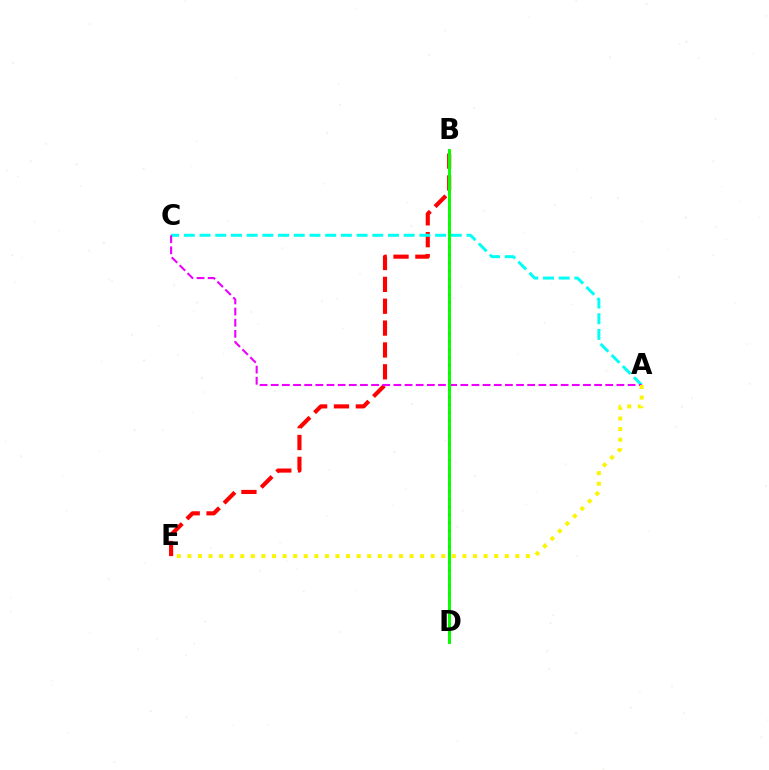{('B', 'D'): [{'color': '#0010ff', 'line_style': 'dotted', 'thickness': 2.14}, {'color': '#08ff00', 'line_style': 'solid', 'thickness': 2.12}], ('B', 'E'): [{'color': '#ff0000', 'line_style': 'dashed', 'thickness': 2.97}], ('A', 'C'): [{'color': '#00fff6', 'line_style': 'dashed', 'thickness': 2.13}, {'color': '#ee00ff', 'line_style': 'dashed', 'thickness': 1.51}], ('A', 'E'): [{'color': '#fcf500', 'line_style': 'dotted', 'thickness': 2.87}]}